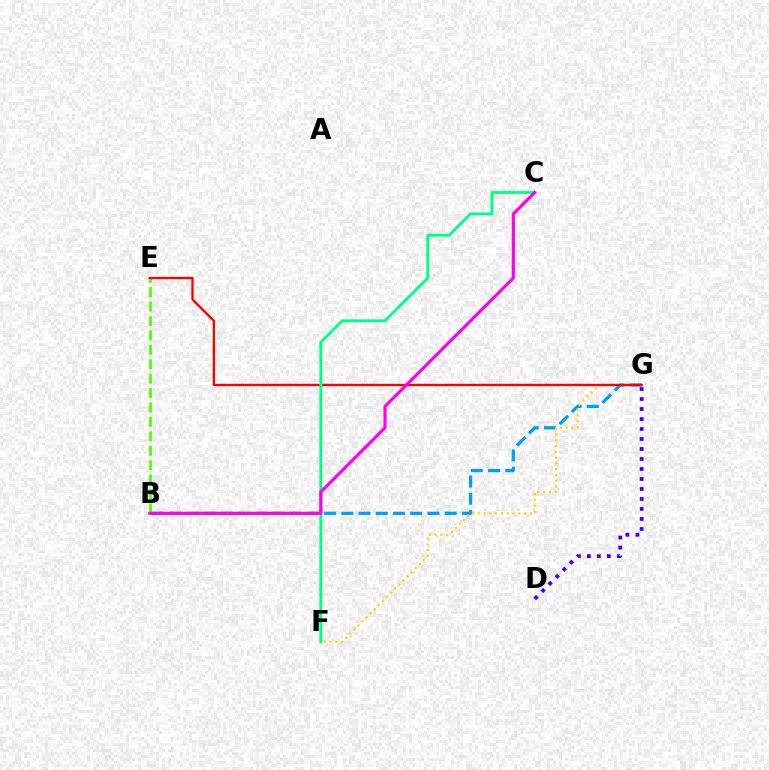{('B', 'E'): [{'color': '#4fff00', 'line_style': 'dashed', 'thickness': 1.96}], ('B', 'G'): [{'color': '#009eff', 'line_style': 'dashed', 'thickness': 2.34}], ('F', 'G'): [{'color': '#ffd500', 'line_style': 'dotted', 'thickness': 1.57}], ('E', 'G'): [{'color': '#ff0000', 'line_style': 'solid', 'thickness': 1.67}], ('C', 'F'): [{'color': '#00ff86', 'line_style': 'solid', 'thickness': 2.06}], ('B', 'C'): [{'color': '#ff00ed', 'line_style': 'solid', 'thickness': 2.27}], ('D', 'G'): [{'color': '#3700ff', 'line_style': 'dotted', 'thickness': 2.72}]}